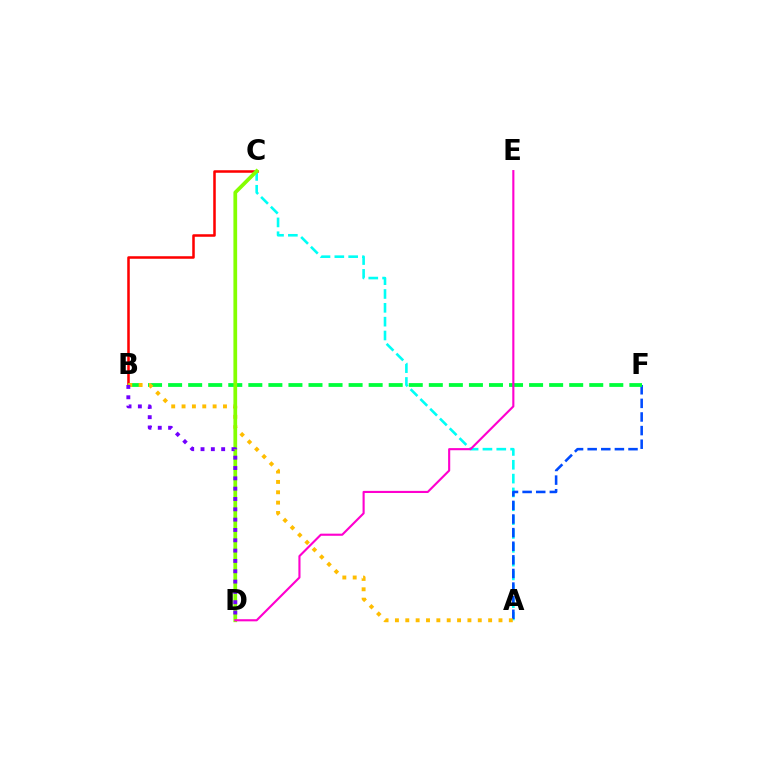{('B', 'C'): [{'color': '#ff0000', 'line_style': 'solid', 'thickness': 1.82}], ('A', 'C'): [{'color': '#00fff6', 'line_style': 'dashed', 'thickness': 1.88}], ('A', 'F'): [{'color': '#004bff', 'line_style': 'dashed', 'thickness': 1.85}], ('B', 'F'): [{'color': '#00ff39', 'line_style': 'dashed', 'thickness': 2.72}], ('A', 'B'): [{'color': '#ffbd00', 'line_style': 'dotted', 'thickness': 2.81}], ('C', 'D'): [{'color': '#84ff00', 'line_style': 'solid', 'thickness': 2.69}], ('D', 'E'): [{'color': '#ff00cf', 'line_style': 'solid', 'thickness': 1.53}], ('B', 'D'): [{'color': '#7200ff', 'line_style': 'dotted', 'thickness': 2.8}]}